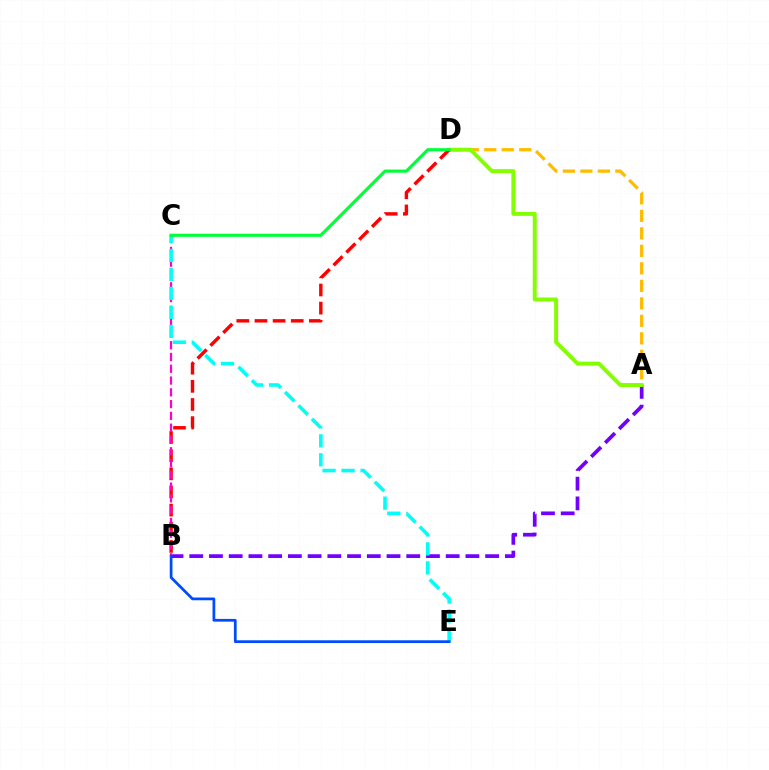{('A', 'D'): [{'color': '#ffbd00', 'line_style': 'dashed', 'thickness': 2.38}, {'color': '#84ff00', 'line_style': 'solid', 'thickness': 2.84}], ('A', 'B'): [{'color': '#7200ff', 'line_style': 'dashed', 'thickness': 2.68}], ('B', 'D'): [{'color': '#ff0000', 'line_style': 'dashed', 'thickness': 2.47}], ('B', 'C'): [{'color': '#ff00cf', 'line_style': 'dashed', 'thickness': 1.6}], ('C', 'E'): [{'color': '#00fff6', 'line_style': 'dashed', 'thickness': 2.58}], ('C', 'D'): [{'color': '#00ff39', 'line_style': 'solid', 'thickness': 2.26}], ('B', 'E'): [{'color': '#004bff', 'line_style': 'solid', 'thickness': 1.98}]}